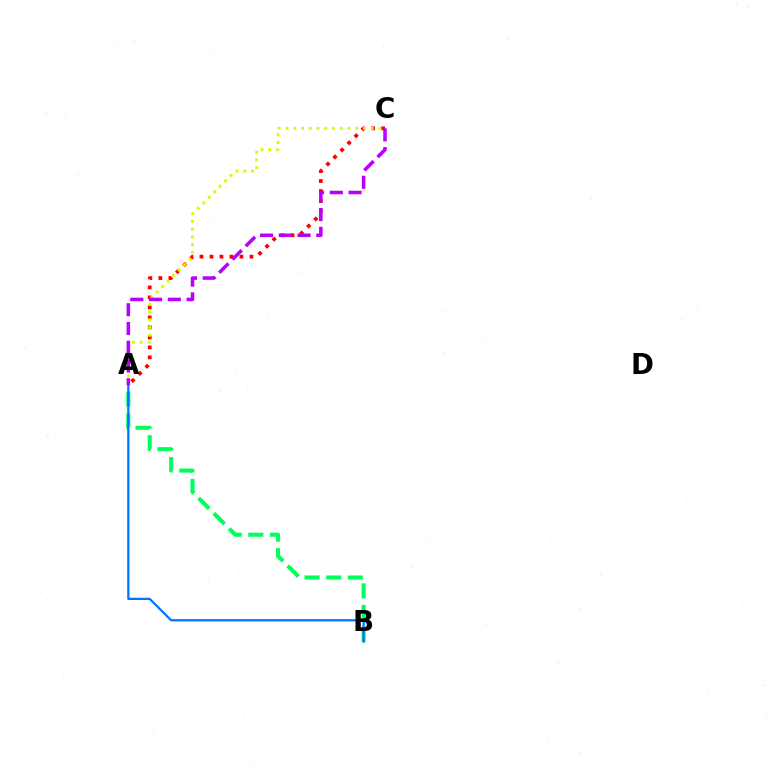{('A', 'C'): [{'color': '#ff0000', 'line_style': 'dotted', 'thickness': 2.72}, {'color': '#d1ff00', 'line_style': 'dotted', 'thickness': 2.1}, {'color': '#b900ff', 'line_style': 'dashed', 'thickness': 2.55}], ('A', 'B'): [{'color': '#00ff5c', 'line_style': 'dashed', 'thickness': 2.94}, {'color': '#0074ff', 'line_style': 'solid', 'thickness': 1.61}]}